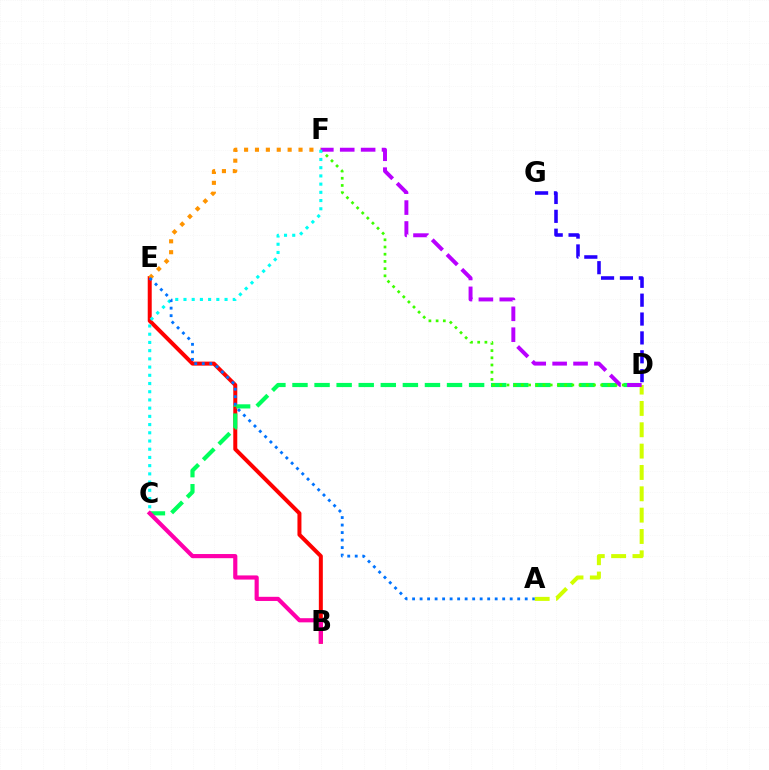{('B', 'E'): [{'color': '#ff0000', 'line_style': 'solid', 'thickness': 2.88}], ('C', 'D'): [{'color': '#00ff5c', 'line_style': 'dashed', 'thickness': 3.0}], ('D', 'F'): [{'color': '#3dff00', 'line_style': 'dotted', 'thickness': 1.96}, {'color': '#b900ff', 'line_style': 'dashed', 'thickness': 2.84}], ('B', 'C'): [{'color': '#ff00ac', 'line_style': 'solid', 'thickness': 2.99}], ('A', 'D'): [{'color': '#d1ff00', 'line_style': 'dashed', 'thickness': 2.9}], ('E', 'F'): [{'color': '#ff9400', 'line_style': 'dotted', 'thickness': 2.96}], ('C', 'F'): [{'color': '#00fff6', 'line_style': 'dotted', 'thickness': 2.23}], ('A', 'E'): [{'color': '#0074ff', 'line_style': 'dotted', 'thickness': 2.04}], ('D', 'G'): [{'color': '#2500ff', 'line_style': 'dashed', 'thickness': 2.56}]}